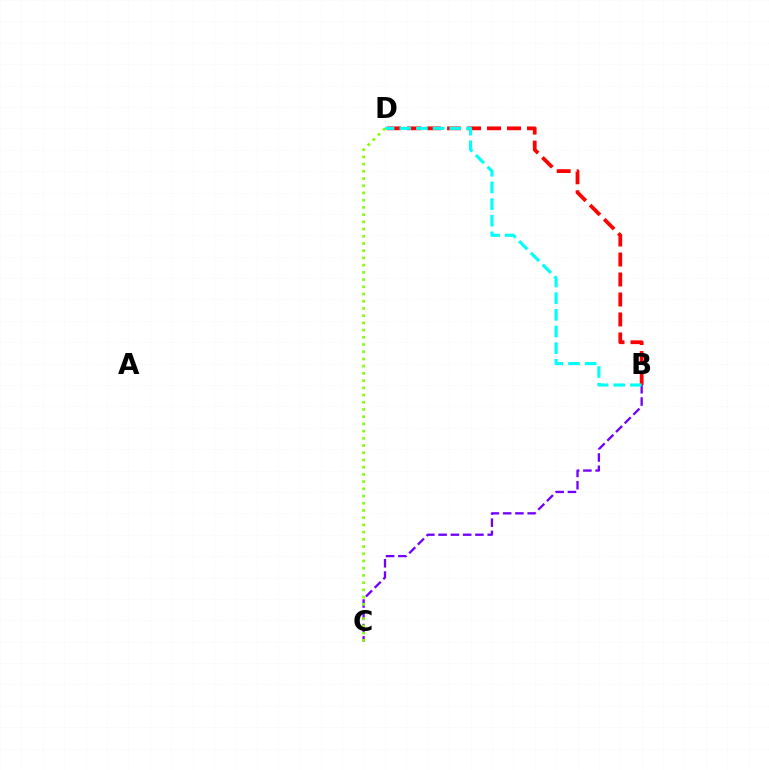{('B', 'C'): [{'color': '#7200ff', 'line_style': 'dashed', 'thickness': 1.67}], ('B', 'D'): [{'color': '#ff0000', 'line_style': 'dashed', 'thickness': 2.72}, {'color': '#00fff6', 'line_style': 'dashed', 'thickness': 2.26}], ('C', 'D'): [{'color': '#84ff00', 'line_style': 'dotted', 'thickness': 1.96}]}